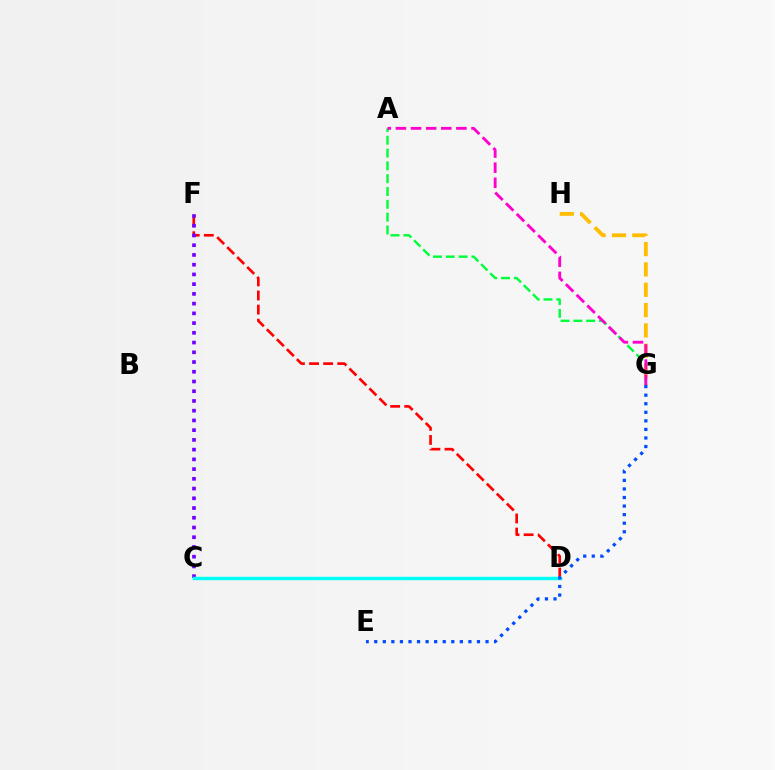{('D', 'F'): [{'color': '#ff0000', 'line_style': 'dashed', 'thickness': 1.92}], ('C', 'F'): [{'color': '#7200ff', 'line_style': 'dotted', 'thickness': 2.64}], ('C', 'D'): [{'color': '#84ff00', 'line_style': 'solid', 'thickness': 1.95}, {'color': '#00fff6', 'line_style': 'solid', 'thickness': 2.46}], ('A', 'G'): [{'color': '#00ff39', 'line_style': 'dashed', 'thickness': 1.74}, {'color': '#ff00cf', 'line_style': 'dashed', 'thickness': 2.05}], ('G', 'H'): [{'color': '#ffbd00', 'line_style': 'dashed', 'thickness': 2.76}], ('E', 'G'): [{'color': '#004bff', 'line_style': 'dotted', 'thickness': 2.33}]}